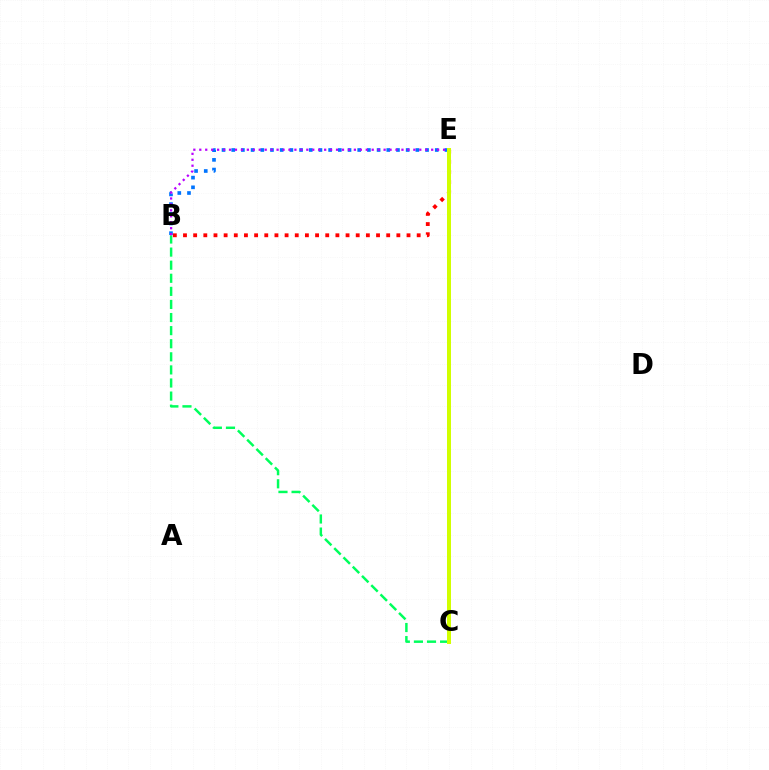{('B', 'E'): [{'color': '#0074ff', 'line_style': 'dotted', 'thickness': 2.63}, {'color': '#ff0000', 'line_style': 'dotted', 'thickness': 2.76}, {'color': '#b900ff', 'line_style': 'dotted', 'thickness': 1.62}], ('B', 'C'): [{'color': '#00ff5c', 'line_style': 'dashed', 'thickness': 1.78}], ('C', 'E'): [{'color': '#d1ff00', 'line_style': 'solid', 'thickness': 2.88}]}